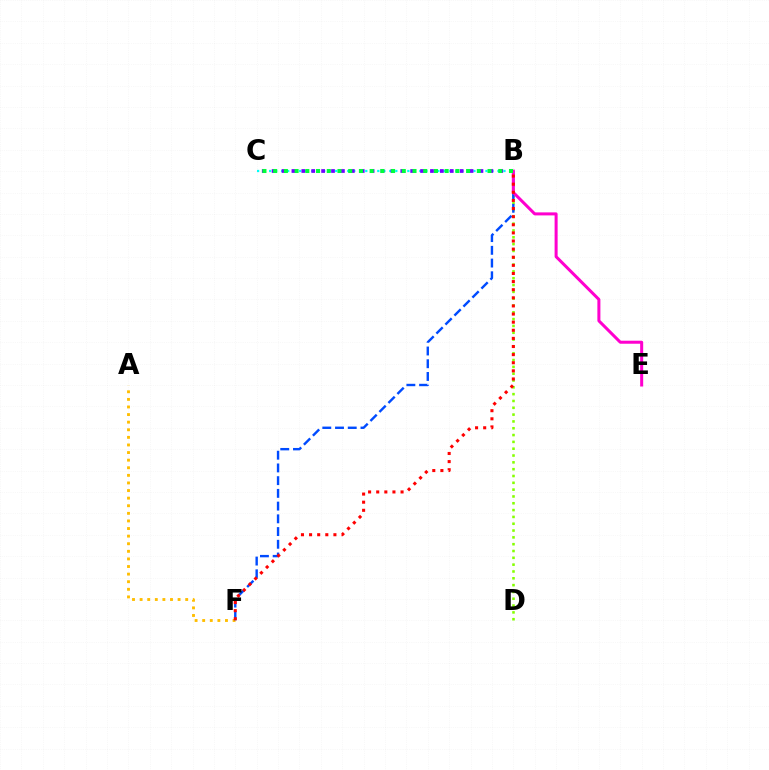{('B', 'C'): [{'color': '#00fff6', 'line_style': 'dotted', 'thickness': 1.63}, {'color': '#7200ff', 'line_style': 'dotted', 'thickness': 2.69}, {'color': '#00ff39', 'line_style': 'dotted', 'thickness': 2.91}], ('A', 'F'): [{'color': '#ffbd00', 'line_style': 'dotted', 'thickness': 2.06}], ('B', 'D'): [{'color': '#84ff00', 'line_style': 'dotted', 'thickness': 1.85}], ('B', 'F'): [{'color': '#004bff', 'line_style': 'dashed', 'thickness': 1.73}, {'color': '#ff0000', 'line_style': 'dotted', 'thickness': 2.21}], ('B', 'E'): [{'color': '#ff00cf', 'line_style': 'solid', 'thickness': 2.18}]}